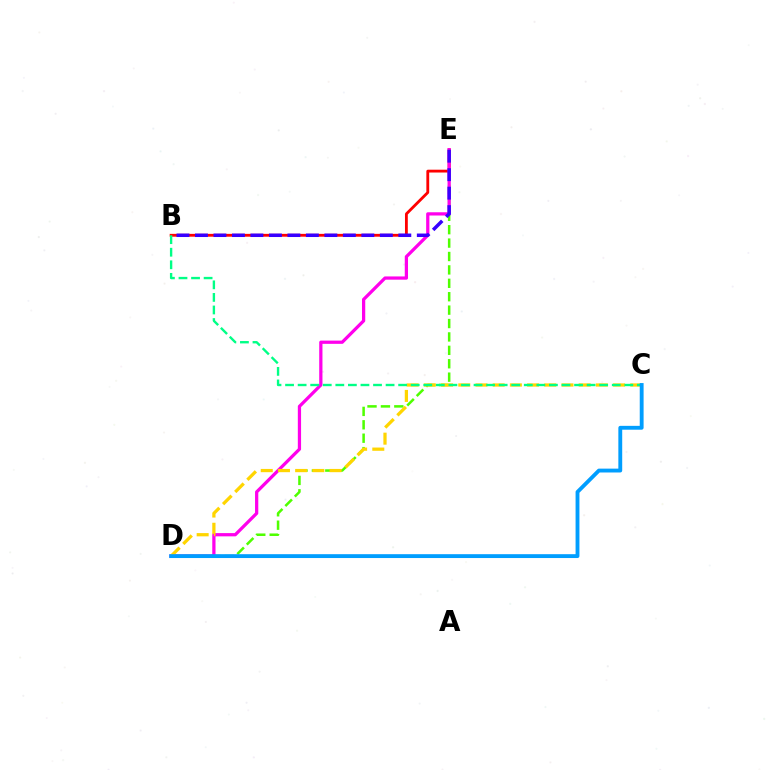{('D', 'E'): [{'color': '#4fff00', 'line_style': 'dashed', 'thickness': 1.82}, {'color': '#ff00ed', 'line_style': 'solid', 'thickness': 2.34}], ('B', 'E'): [{'color': '#ff0000', 'line_style': 'solid', 'thickness': 2.04}, {'color': '#3700ff', 'line_style': 'dashed', 'thickness': 2.51}], ('C', 'D'): [{'color': '#ffd500', 'line_style': 'dashed', 'thickness': 2.34}, {'color': '#009eff', 'line_style': 'solid', 'thickness': 2.78}], ('B', 'C'): [{'color': '#00ff86', 'line_style': 'dashed', 'thickness': 1.71}]}